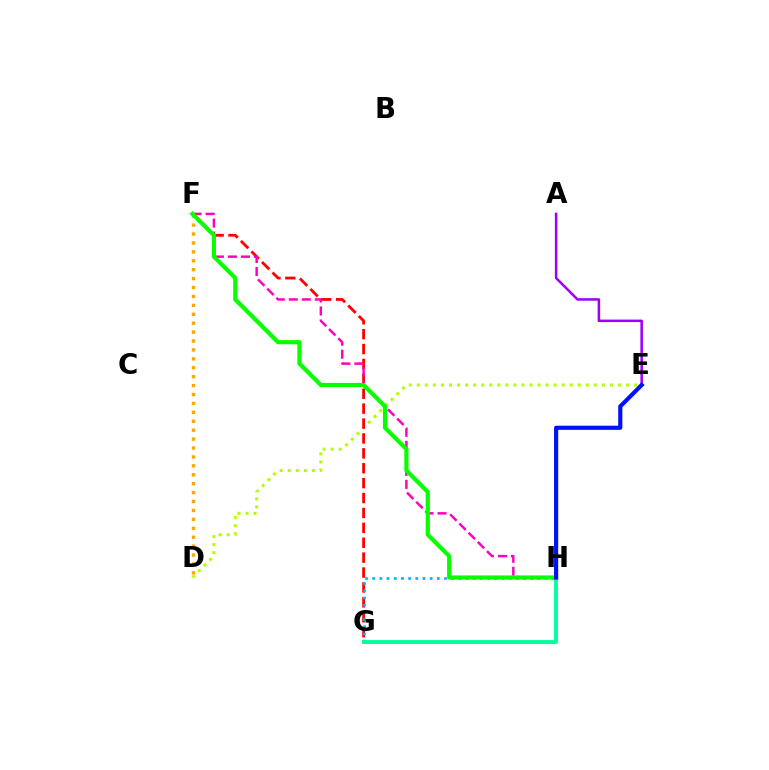{('D', 'F'): [{'color': '#ffa500', 'line_style': 'dotted', 'thickness': 2.42}], ('D', 'E'): [{'color': '#b3ff00', 'line_style': 'dotted', 'thickness': 2.19}], ('F', 'G'): [{'color': '#ff0000', 'line_style': 'dashed', 'thickness': 2.02}], ('G', 'H'): [{'color': '#00b5ff', 'line_style': 'dotted', 'thickness': 1.95}, {'color': '#00ff9d', 'line_style': 'solid', 'thickness': 2.77}], ('A', 'E'): [{'color': '#9b00ff', 'line_style': 'solid', 'thickness': 1.81}], ('F', 'H'): [{'color': '#ff00bd', 'line_style': 'dashed', 'thickness': 1.77}, {'color': '#08ff00', 'line_style': 'solid', 'thickness': 3.0}], ('E', 'H'): [{'color': '#0010ff', 'line_style': 'solid', 'thickness': 2.98}]}